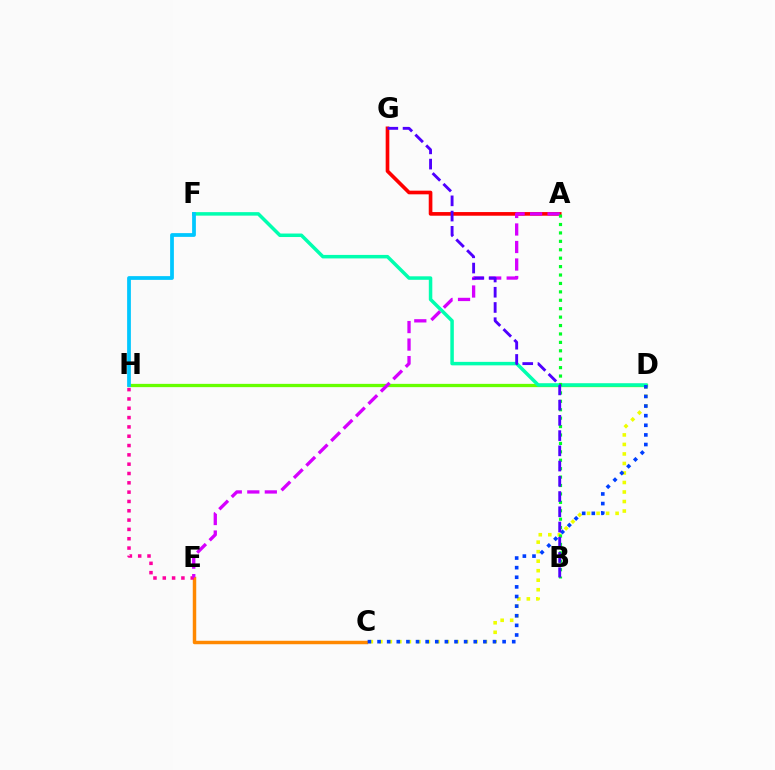{('C', 'E'): [{'color': '#ff8800', 'line_style': 'solid', 'thickness': 2.49}], ('E', 'H'): [{'color': '#ff00a0', 'line_style': 'dotted', 'thickness': 2.53}], ('D', 'H'): [{'color': '#66ff00', 'line_style': 'solid', 'thickness': 2.36}], ('C', 'D'): [{'color': '#eeff00', 'line_style': 'dotted', 'thickness': 2.58}, {'color': '#003fff', 'line_style': 'dotted', 'thickness': 2.61}], ('A', 'G'): [{'color': '#ff0000', 'line_style': 'solid', 'thickness': 2.63}], ('D', 'F'): [{'color': '#00ffaf', 'line_style': 'solid', 'thickness': 2.52}], ('A', 'E'): [{'color': '#d600ff', 'line_style': 'dashed', 'thickness': 2.38}], ('F', 'H'): [{'color': '#00c7ff', 'line_style': 'solid', 'thickness': 2.71}], ('A', 'B'): [{'color': '#00ff27', 'line_style': 'dotted', 'thickness': 2.29}], ('B', 'G'): [{'color': '#4f00ff', 'line_style': 'dashed', 'thickness': 2.07}]}